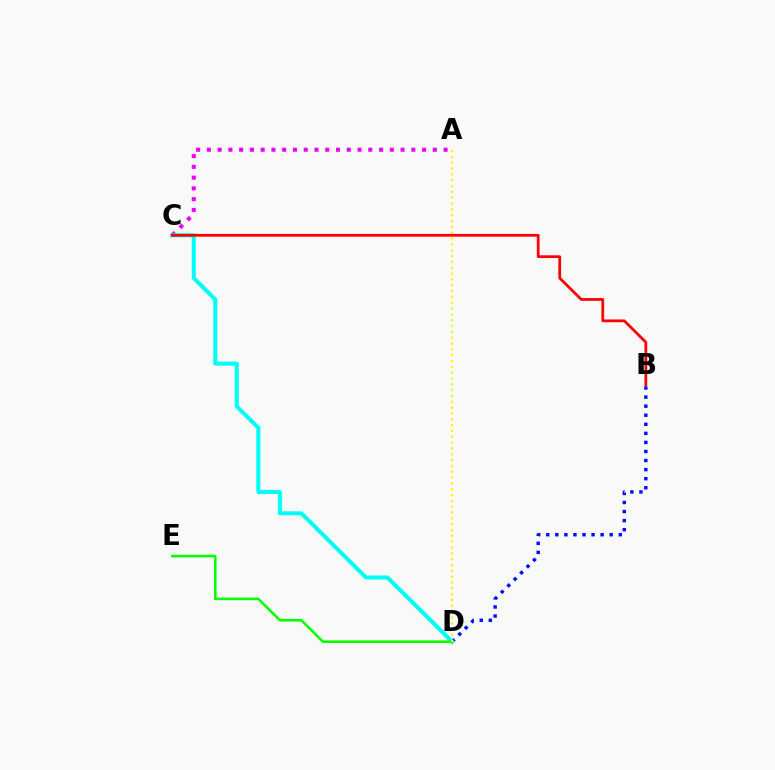{('A', 'C'): [{'color': '#ee00ff', 'line_style': 'dotted', 'thickness': 2.92}], ('B', 'D'): [{'color': '#0010ff', 'line_style': 'dotted', 'thickness': 2.46}], ('C', 'D'): [{'color': '#00fff6', 'line_style': 'solid', 'thickness': 2.93}], ('D', 'E'): [{'color': '#08ff00', 'line_style': 'solid', 'thickness': 1.86}], ('A', 'D'): [{'color': '#fcf500', 'line_style': 'dotted', 'thickness': 1.58}], ('B', 'C'): [{'color': '#ff0000', 'line_style': 'solid', 'thickness': 1.99}]}